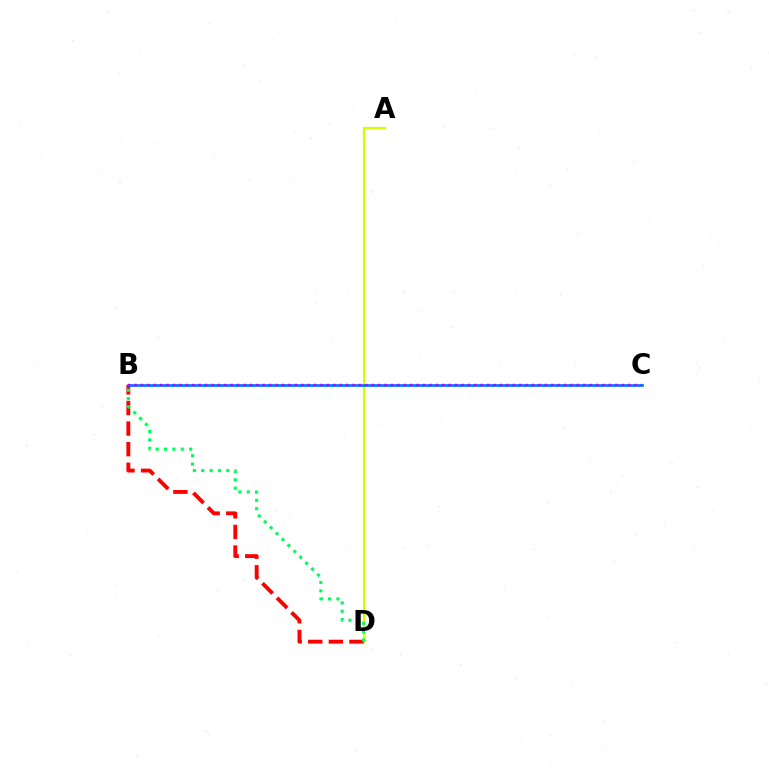{('A', 'D'): [{'color': '#d1ff00', 'line_style': 'solid', 'thickness': 1.6}], ('B', 'D'): [{'color': '#ff0000', 'line_style': 'dashed', 'thickness': 2.8}, {'color': '#00ff5c', 'line_style': 'dotted', 'thickness': 2.27}], ('B', 'C'): [{'color': '#0074ff', 'line_style': 'solid', 'thickness': 1.93}, {'color': '#b900ff', 'line_style': 'dotted', 'thickness': 1.74}]}